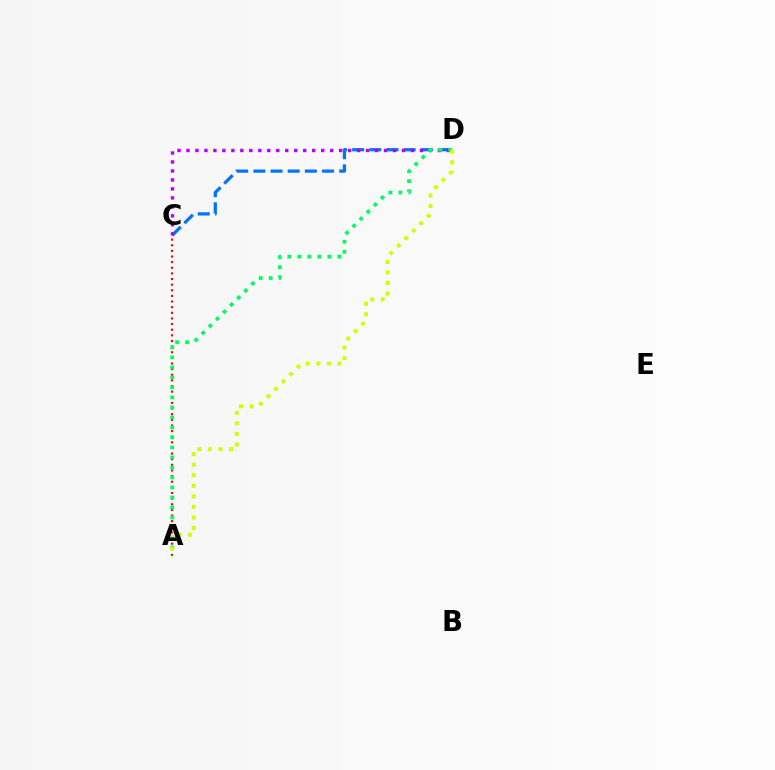{('C', 'D'): [{'color': '#0074ff', 'line_style': 'dashed', 'thickness': 2.33}, {'color': '#b900ff', 'line_style': 'dotted', 'thickness': 2.44}], ('A', 'C'): [{'color': '#ff0000', 'line_style': 'dotted', 'thickness': 1.53}], ('A', 'D'): [{'color': '#00ff5c', 'line_style': 'dotted', 'thickness': 2.72}, {'color': '#d1ff00', 'line_style': 'dotted', 'thickness': 2.87}]}